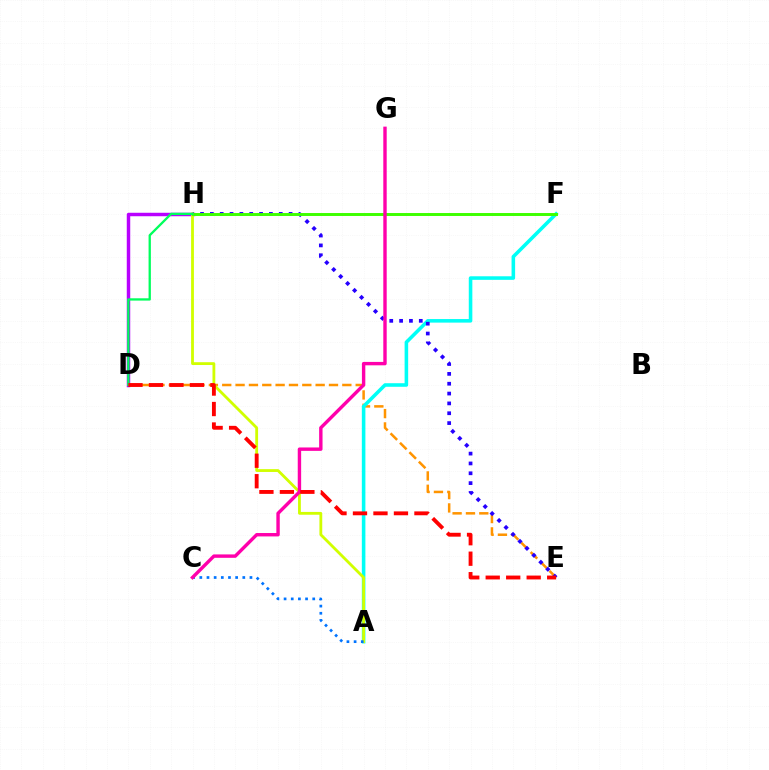{('D', 'E'): [{'color': '#ff9400', 'line_style': 'dashed', 'thickness': 1.81}, {'color': '#ff0000', 'line_style': 'dashed', 'thickness': 2.78}], ('D', 'H'): [{'color': '#b900ff', 'line_style': 'solid', 'thickness': 2.49}, {'color': '#00ff5c', 'line_style': 'solid', 'thickness': 1.66}], ('A', 'F'): [{'color': '#00fff6', 'line_style': 'solid', 'thickness': 2.57}], ('E', 'H'): [{'color': '#2500ff', 'line_style': 'dotted', 'thickness': 2.67}], ('A', 'H'): [{'color': '#d1ff00', 'line_style': 'solid', 'thickness': 2.03}], ('F', 'H'): [{'color': '#3dff00', 'line_style': 'solid', 'thickness': 2.12}], ('A', 'C'): [{'color': '#0074ff', 'line_style': 'dotted', 'thickness': 1.95}], ('C', 'G'): [{'color': '#ff00ac', 'line_style': 'solid', 'thickness': 2.45}]}